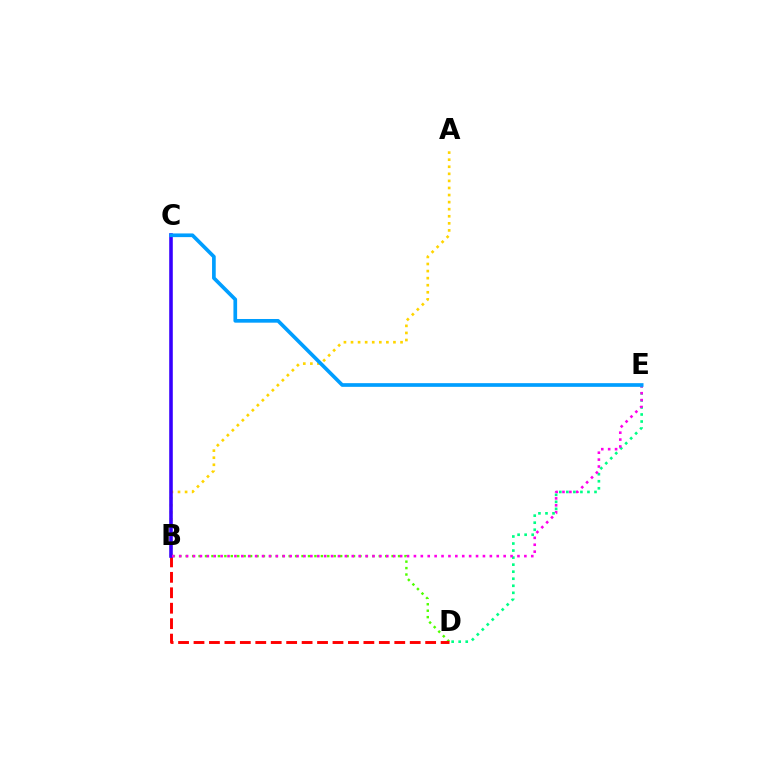{('B', 'D'): [{'color': '#4fff00', 'line_style': 'dotted', 'thickness': 1.75}, {'color': '#ff0000', 'line_style': 'dashed', 'thickness': 2.1}], ('A', 'B'): [{'color': '#ffd500', 'line_style': 'dotted', 'thickness': 1.92}], ('D', 'E'): [{'color': '#00ff86', 'line_style': 'dotted', 'thickness': 1.91}], ('B', 'C'): [{'color': '#3700ff', 'line_style': 'solid', 'thickness': 2.58}], ('B', 'E'): [{'color': '#ff00ed', 'line_style': 'dotted', 'thickness': 1.88}], ('C', 'E'): [{'color': '#009eff', 'line_style': 'solid', 'thickness': 2.65}]}